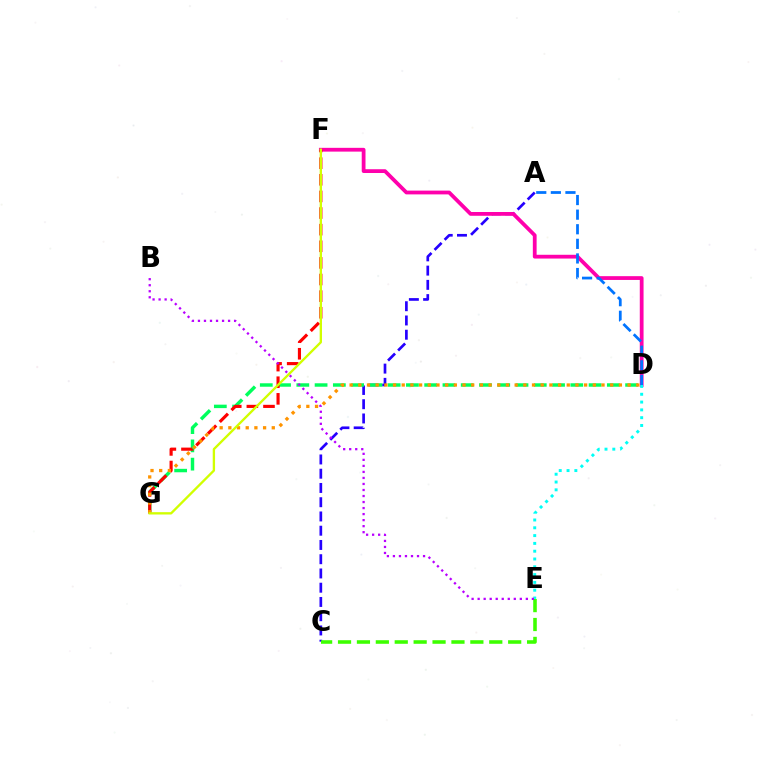{('A', 'C'): [{'color': '#2500ff', 'line_style': 'dashed', 'thickness': 1.94}], ('C', 'E'): [{'color': '#3dff00', 'line_style': 'dashed', 'thickness': 2.57}], ('D', 'F'): [{'color': '#ff00ac', 'line_style': 'solid', 'thickness': 2.72}], ('A', 'D'): [{'color': '#0074ff', 'line_style': 'dashed', 'thickness': 1.98}], ('D', 'G'): [{'color': '#00ff5c', 'line_style': 'dashed', 'thickness': 2.48}, {'color': '#ff9400', 'line_style': 'dotted', 'thickness': 2.36}], ('F', 'G'): [{'color': '#ff0000', 'line_style': 'dashed', 'thickness': 2.26}, {'color': '#d1ff00', 'line_style': 'solid', 'thickness': 1.68}], ('D', 'E'): [{'color': '#00fff6', 'line_style': 'dotted', 'thickness': 2.12}], ('B', 'E'): [{'color': '#b900ff', 'line_style': 'dotted', 'thickness': 1.64}]}